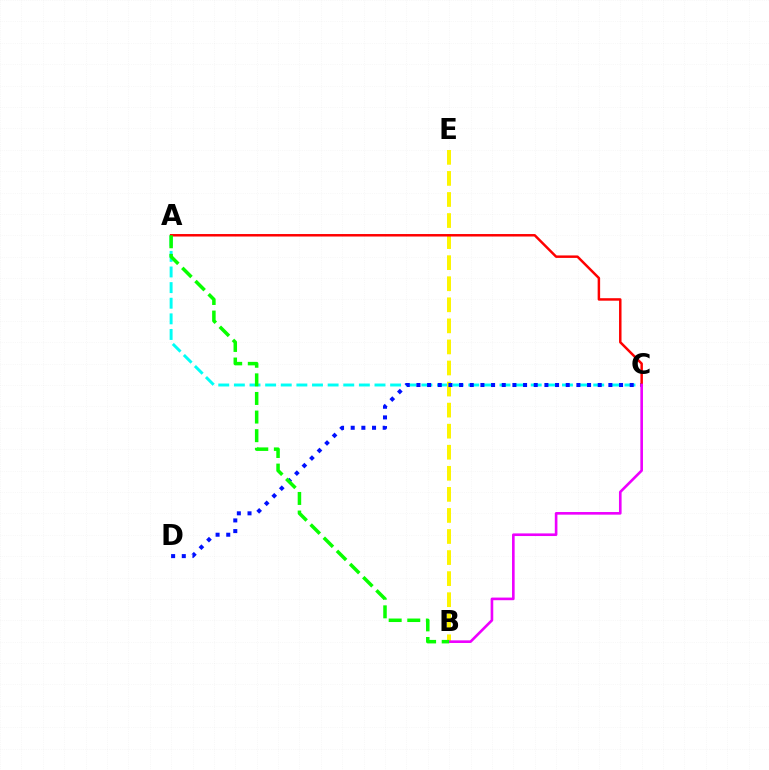{('A', 'C'): [{'color': '#00fff6', 'line_style': 'dashed', 'thickness': 2.12}, {'color': '#ff0000', 'line_style': 'solid', 'thickness': 1.78}], ('B', 'E'): [{'color': '#fcf500', 'line_style': 'dashed', 'thickness': 2.86}], ('C', 'D'): [{'color': '#0010ff', 'line_style': 'dotted', 'thickness': 2.9}], ('B', 'C'): [{'color': '#ee00ff', 'line_style': 'solid', 'thickness': 1.89}], ('A', 'B'): [{'color': '#08ff00', 'line_style': 'dashed', 'thickness': 2.53}]}